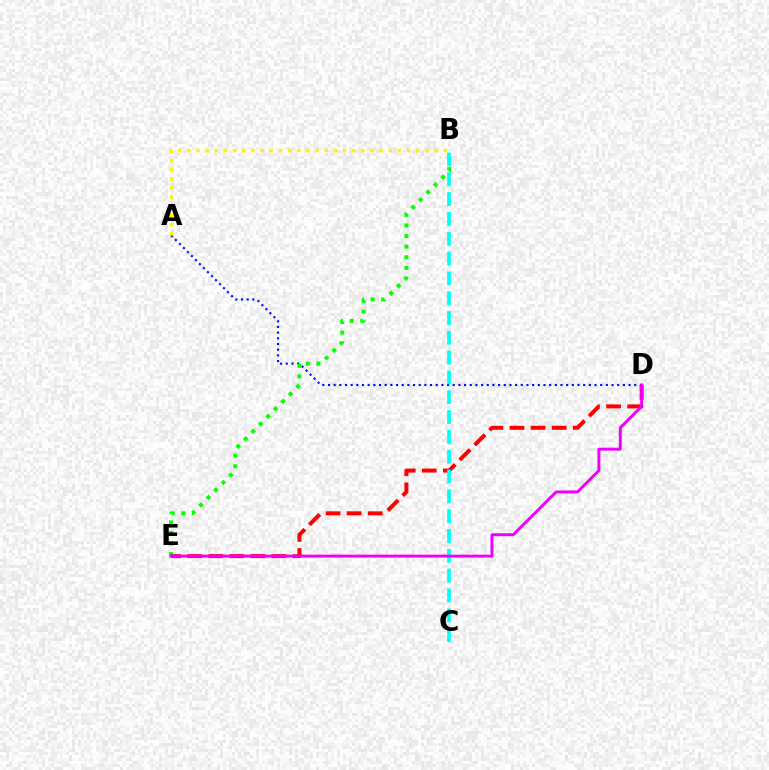{('A', 'D'): [{'color': '#0010ff', 'line_style': 'dotted', 'thickness': 1.54}], ('B', 'E'): [{'color': '#08ff00', 'line_style': 'dotted', 'thickness': 2.88}], ('A', 'B'): [{'color': '#fcf500', 'line_style': 'dotted', 'thickness': 2.49}], ('D', 'E'): [{'color': '#ff0000', 'line_style': 'dashed', 'thickness': 2.86}, {'color': '#ee00ff', 'line_style': 'solid', 'thickness': 2.11}], ('B', 'C'): [{'color': '#00fff6', 'line_style': 'dashed', 'thickness': 2.69}]}